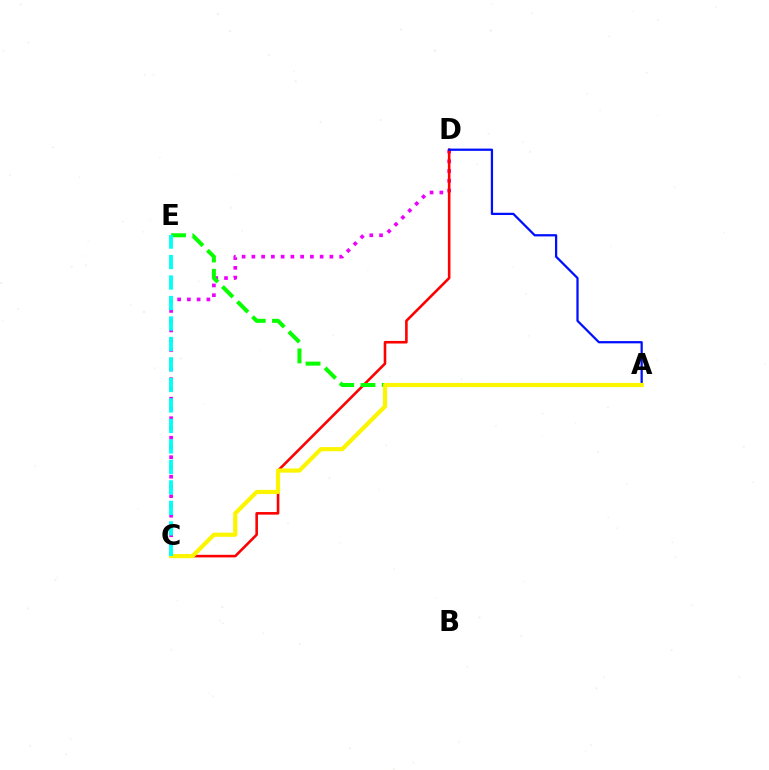{('C', 'D'): [{'color': '#ee00ff', 'line_style': 'dotted', 'thickness': 2.65}, {'color': '#ff0000', 'line_style': 'solid', 'thickness': 1.86}], ('A', 'E'): [{'color': '#08ff00', 'line_style': 'dashed', 'thickness': 2.89}], ('A', 'D'): [{'color': '#0010ff', 'line_style': 'solid', 'thickness': 1.62}], ('A', 'C'): [{'color': '#fcf500', 'line_style': 'solid', 'thickness': 2.99}], ('C', 'E'): [{'color': '#00fff6', 'line_style': 'dashed', 'thickness': 2.78}]}